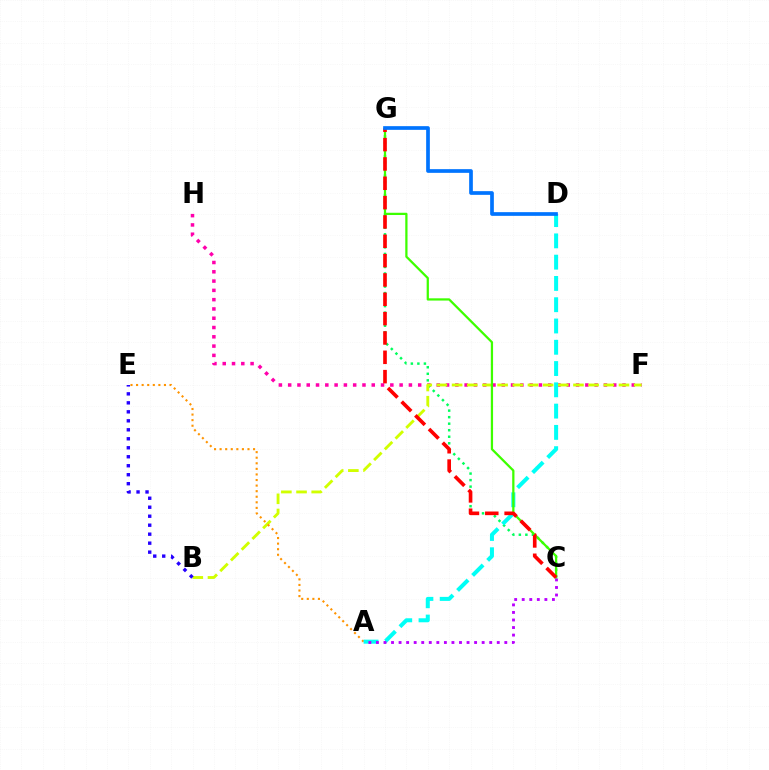{('F', 'H'): [{'color': '#ff00ac', 'line_style': 'dotted', 'thickness': 2.52}], ('C', 'G'): [{'color': '#00ff5c', 'line_style': 'dotted', 'thickness': 1.77}, {'color': '#3dff00', 'line_style': 'solid', 'thickness': 1.62}, {'color': '#ff0000', 'line_style': 'dashed', 'thickness': 2.63}], ('B', 'F'): [{'color': '#d1ff00', 'line_style': 'dashed', 'thickness': 2.06}], ('A', 'E'): [{'color': '#ff9400', 'line_style': 'dotted', 'thickness': 1.51}], ('A', 'D'): [{'color': '#00fff6', 'line_style': 'dashed', 'thickness': 2.89}], ('D', 'G'): [{'color': '#0074ff', 'line_style': 'solid', 'thickness': 2.66}], ('A', 'C'): [{'color': '#b900ff', 'line_style': 'dotted', 'thickness': 2.05}], ('B', 'E'): [{'color': '#2500ff', 'line_style': 'dotted', 'thickness': 2.44}]}